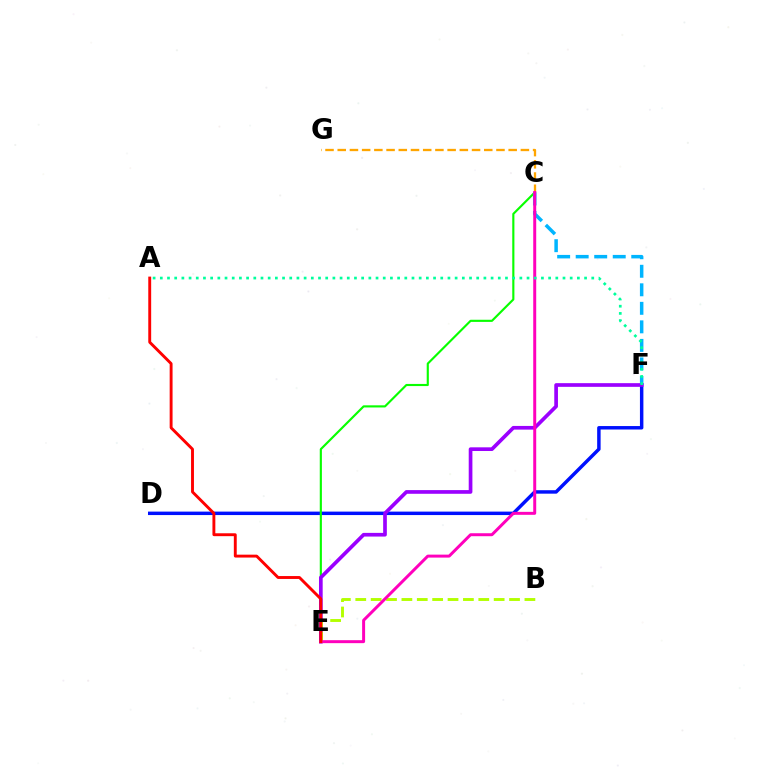{('D', 'F'): [{'color': '#0010ff', 'line_style': 'solid', 'thickness': 2.49}], ('C', 'E'): [{'color': '#08ff00', 'line_style': 'solid', 'thickness': 1.54}, {'color': '#ff00bd', 'line_style': 'solid', 'thickness': 2.14}], ('C', 'F'): [{'color': '#00b5ff', 'line_style': 'dashed', 'thickness': 2.52}], ('E', 'F'): [{'color': '#9b00ff', 'line_style': 'solid', 'thickness': 2.65}], ('C', 'G'): [{'color': '#ffa500', 'line_style': 'dashed', 'thickness': 1.66}], ('B', 'E'): [{'color': '#b3ff00', 'line_style': 'dashed', 'thickness': 2.09}], ('A', 'F'): [{'color': '#00ff9d', 'line_style': 'dotted', 'thickness': 1.95}], ('A', 'E'): [{'color': '#ff0000', 'line_style': 'solid', 'thickness': 2.08}]}